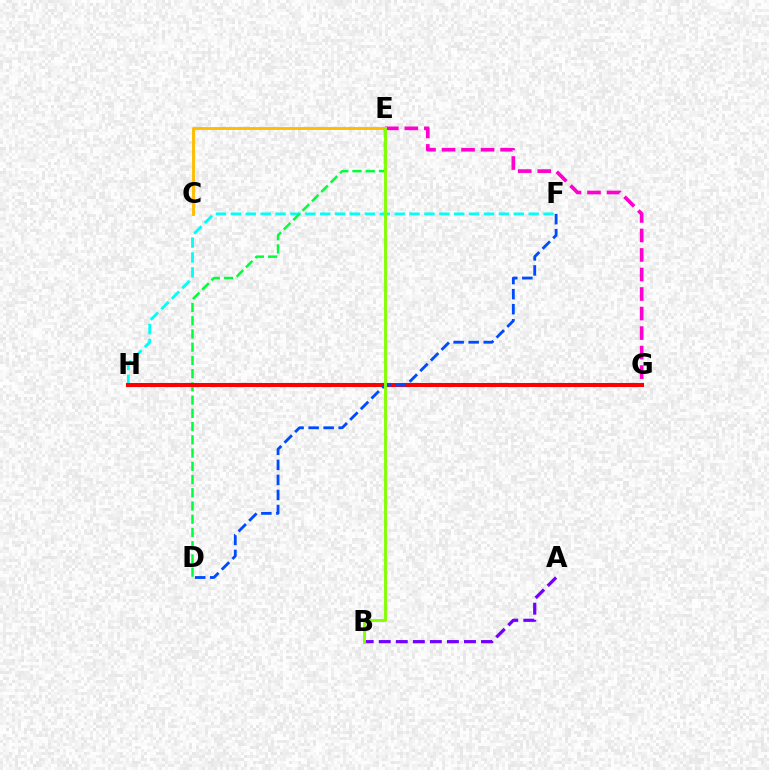{('A', 'B'): [{'color': '#7200ff', 'line_style': 'dashed', 'thickness': 2.32}], ('E', 'G'): [{'color': '#ff00cf', 'line_style': 'dashed', 'thickness': 2.65}], ('F', 'H'): [{'color': '#00fff6', 'line_style': 'dashed', 'thickness': 2.02}], ('D', 'E'): [{'color': '#00ff39', 'line_style': 'dashed', 'thickness': 1.8}], ('G', 'H'): [{'color': '#ff0000', 'line_style': 'solid', 'thickness': 2.92}], ('D', 'F'): [{'color': '#004bff', 'line_style': 'dashed', 'thickness': 2.04}], ('C', 'E'): [{'color': '#ffbd00', 'line_style': 'solid', 'thickness': 2.08}], ('B', 'E'): [{'color': '#84ff00', 'line_style': 'solid', 'thickness': 2.08}]}